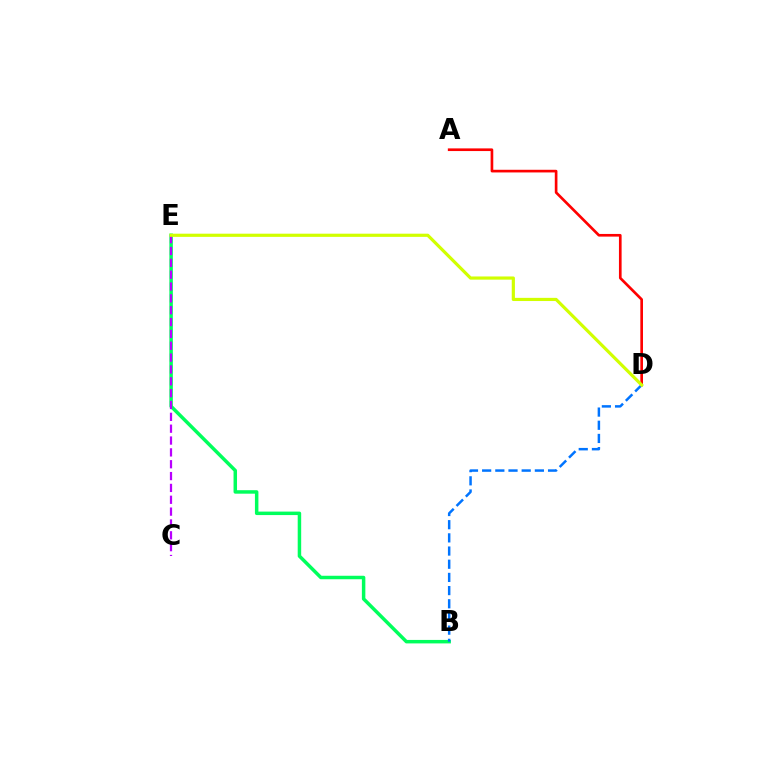{('B', 'E'): [{'color': '#00ff5c', 'line_style': 'solid', 'thickness': 2.51}], ('A', 'D'): [{'color': '#ff0000', 'line_style': 'solid', 'thickness': 1.92}], ('B', 'D'): [{'color': '#0074ff', 'line_style': 'dashed', 'thickness': 1.79}], ('C', 'E'): [{'color': '#b900ff', 'line_style': 'dashed', 'thickness': 1.61}], ('D', 'E'): [{'color': '#d1ff00', 'line_style': 'solid', 'thickness': 2.29}]}